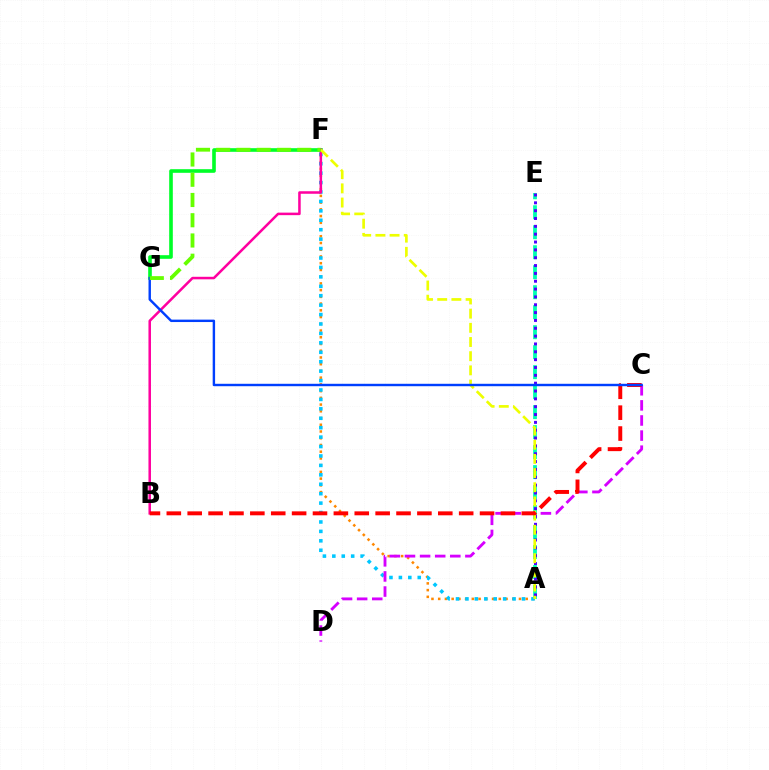{('F', 'G'): [{'color': '#00ff27', 'line_style': 'solid', 'thickness': 2.61}, {'color': '#66ff00', 'line_style': 'dashed', 'thickness': 2.75}], ('A', 'E'): [{'color': '#00ffaf', 'line_style': 'dashed', 'thickness': 2.72}, {'color': '#4f00ff', 'line_style': 'dotted', 'thickness': 2.13}], ('A', 'F'): [{'color': '#ff8800', 'line_style': 'dotted', 'thickness': 1.83}, {'color': '#00c7ff', 'line_style': 'dotted', 'thickness': 2.56}, {'color': '#eeff00', 'line_style': 'dashed', 'thickness': 1.93}], ('B', 'F'): [{'color': '#ff00a0', 'line_style': 'solid', 'thickness': 1.82}], ('C', 'D'): [{'color': '#d600ff', 'line_style': 'dashed', 'thickness': 2.05}], ('B', 'C'): [{'color': '#ff0000', 'line_style': 'dashed', 'thickness': 2.84}], ('C', 'G'): [{'color': '#003fff', 'line_style': 'solid', 'thickness': 1.74}]}